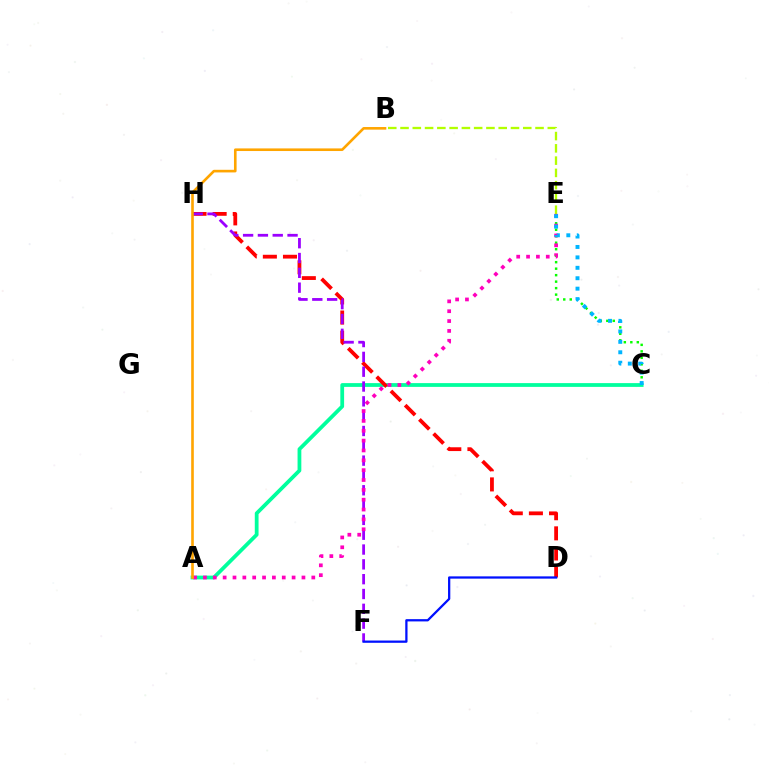{('A', 'C'): [{'color': '#00ff9d', 'line_style': 'solid', 'thickness': 2.71}], ('B', 'E'): [{'color': '#b3ff00', 'line_style': 'dashed', 'thickness': 1.67}], ('C', 'E'): [{'color': '#08ff00', 'line_style': 'dotted', 'thickness': 1.76}, {'color': '#00b5ff', 'line_style': 'dotted', 'thickness': 2.83}], ('D', 'H'): [{'color': '#ff0000', 'line_style': 'dashed', 'thickness': 2.73}], ('F', 'H'): [{'color': '#9b00ff', 'line_style': 'dashed', 'thickness': 2.01}], ('A', 'E'): [{'color': '#ff00bd', 'line_style': 'dotted', 'thickness': 2.68}], ('A', 'B'): [{'color': '#ffa500', 'line_style': 'solid', 'thickness': 1.89}], ('D', 'F'): [{'color': '#0010ff', 'line_style': 'solid', 'thickness': 1.63}]}